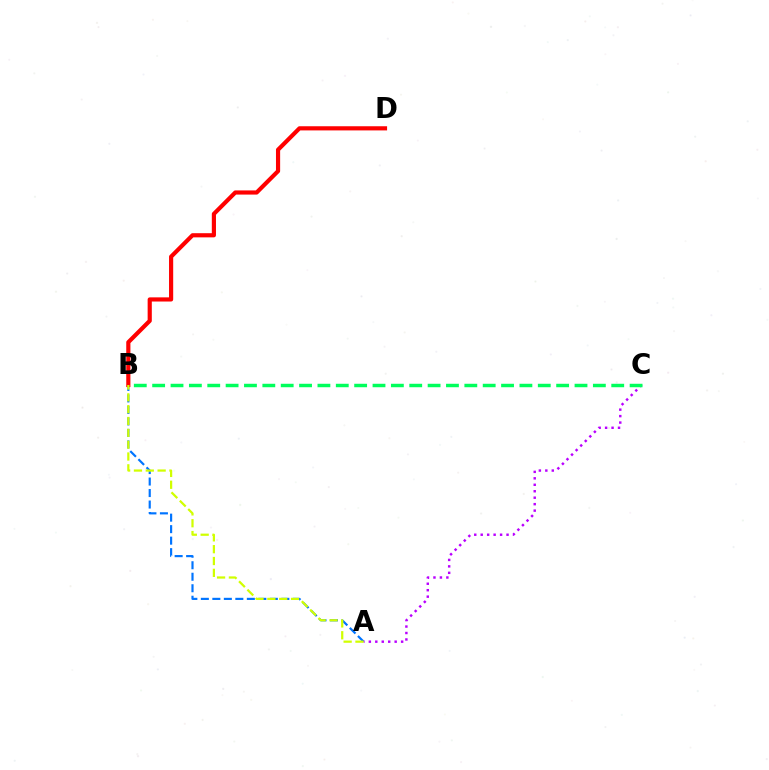{('A', 'B'): [{'color': '#0074ff', 'line_style': 'dashed', 'thickness': 1.56}, {'color': '#d1ff00', 'line_style': 'dashed', 'thickness': 1.61}], ('A', 'C'): [{'color': '#b900ff', 'line_style': 'dotted', 'thickness': 1.75}], ('B', 'C'): [{'color': '#00ff5c', 'line_style': 'dashed', 'thickness': 2.49}], ('B', 'D'): [{'color': '#ff0000', 'line_style': 'solid', 'thickness': 3.0}]}